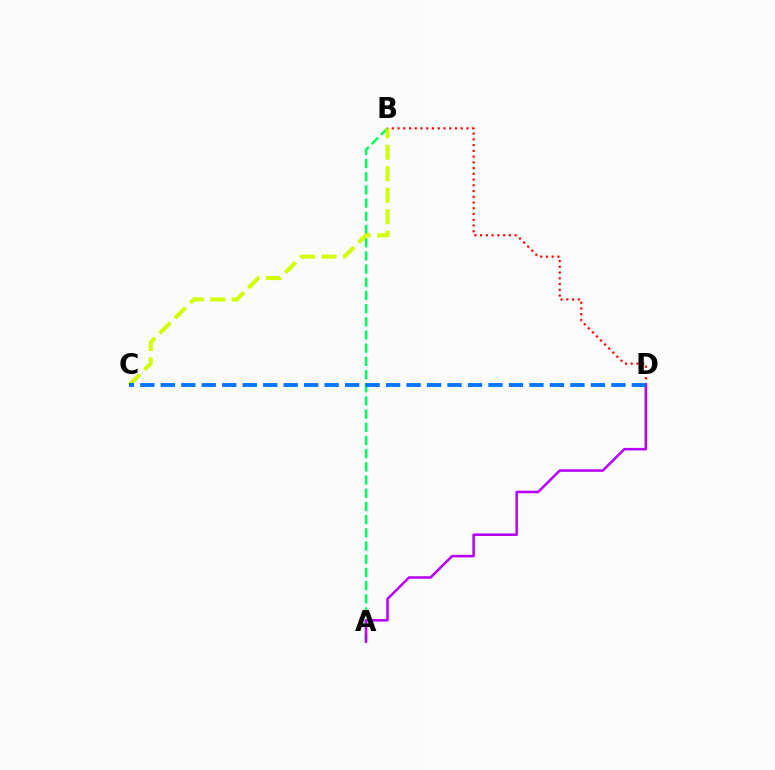{('A', 'B'): [{'color': '#00ff5c', 'line_style': 'dashed', 'thickness': 1.79}], ('B', 'C'): [{'color': '#d1ff00', 'line_style': 'dashed', 'thickness': 2.92}], ('B', 'D'): [{'color': '#ff0000', 'line_style': 'dotted', 'thickness': 1.56}], ('A', 'D'): [{'color': '#b900ff', 'line_style': 'solid', 'thickness': 1.83}], ('C', 'D'): [{'color': '#0074ff', 'line_style': 'dashed', 'thickness': 2.78}]}